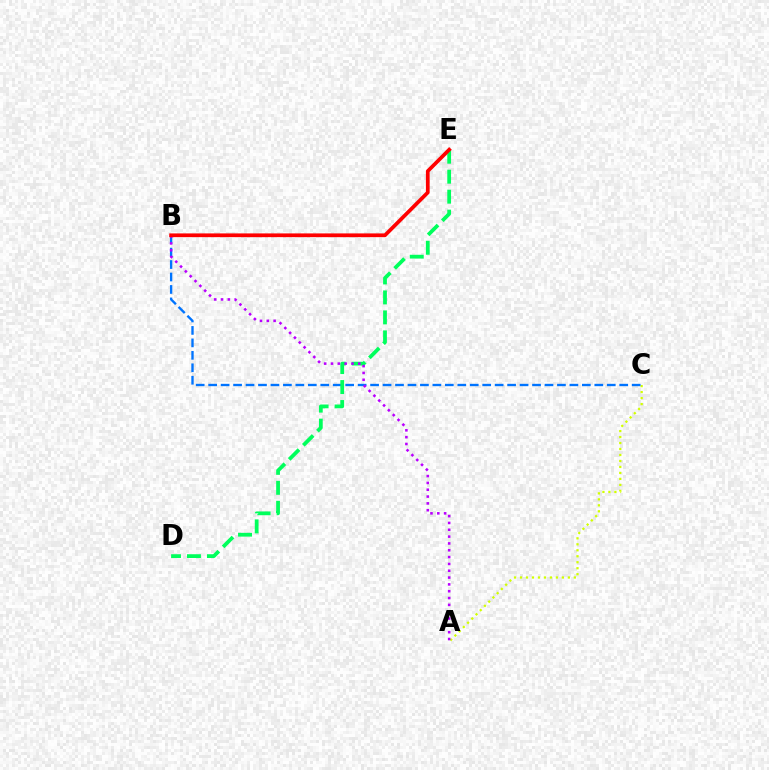{('A', 'C'): [{'color': '#d1ff00', 'line_style': 'dotted', 'thickness': 1.62}], ('B', 'C'): [{'color': '#0074ff', 'line_style': 'dashed', 'thickness': 1.69}], ('D', 'E'): [{'color': '#00ff5c', 'line_style': 'dashed', 'thickness': 2.71}], ('A', 'B'): [{'color': '#b900ff', 'line_style': 'dotted', 'thickness': 1.85}], ('B', 'E'): [{'color': '#ff0000', 'line_style': 'solid', 'thickness': 2.69}]}